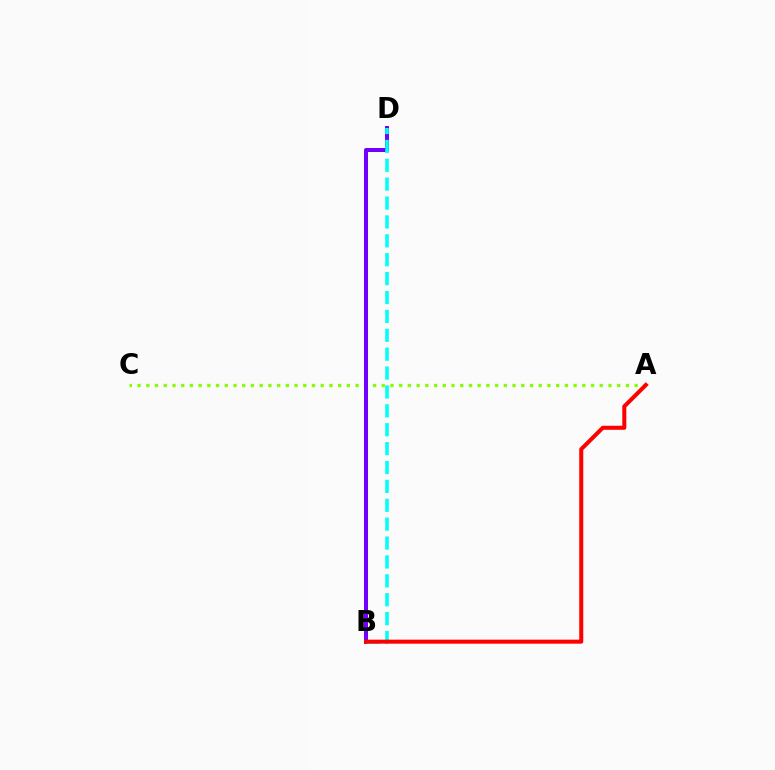{('A', 'C'): [{'color': '#84ff00', 'line_style': 'dotted', 'thickness': 2.37}], ('B', 'D'): [{'color': '#7200ff', 'line_style': 'solid', 'thickness': 2.88}, {'color': '#00fff6', 'line_style': 'dashed', 'thickness': 2.57}], ('A', 'B'): [{'color': '#ff0000', 'line_style': 'solid', 'thickness': 2.9}]}